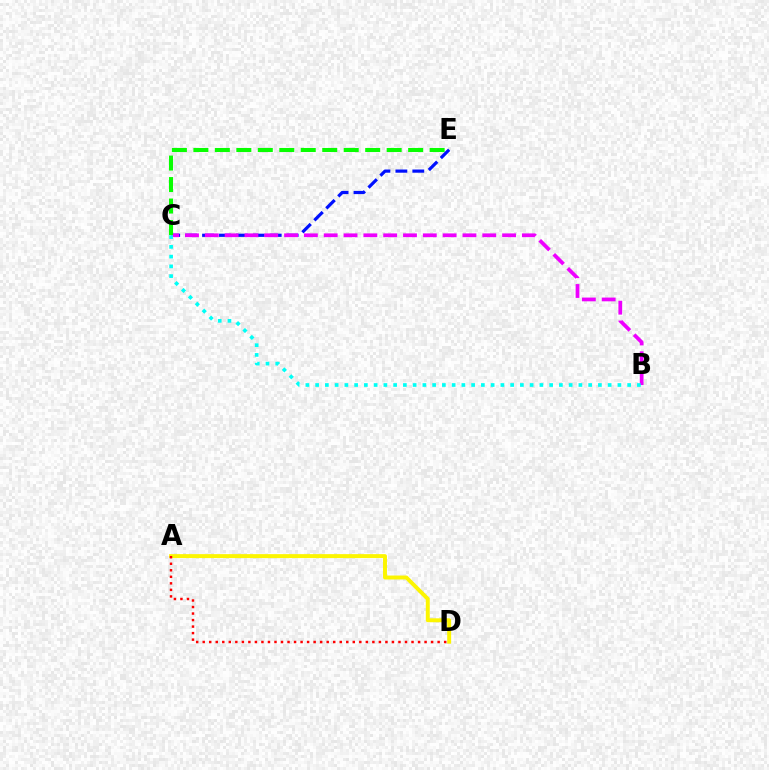{('C', 'E'): [{'color': '#0010ff', 'line_style': 'dashed', 'thickness': 2.3}, {'color': '#08ff00', 'line_style': 'dashed', 'thickness': 2.92}], ('A', 'D'): [{'color': '#fcf500', 'line_style': 'solid', 'thickness': 2.84}, {'color': '#ff0000', 'line_style': 'dotted', 'thickness': 1.77}], ('B', 'C'): [{'color': '#ee00ff', 'line_style': 'dashed', 'thickness': 2.69}, {'color': '#00fff6', 'line_style': 'dotted', 'thickness': 2.65}]}